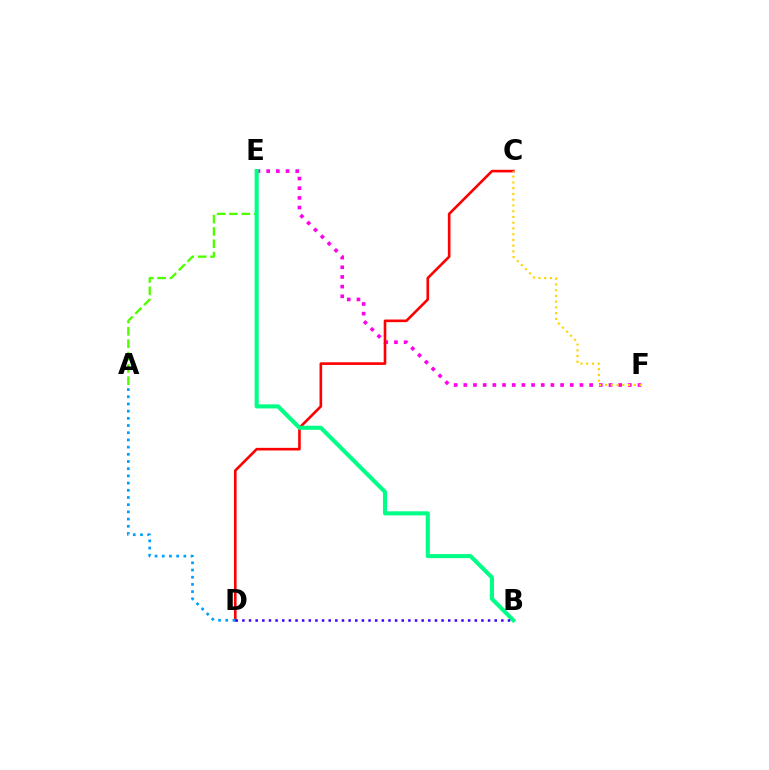{('E', 'F'): [{'color': '#ff00ed', 'line_style': 'dotted', 'thickness': 2.63}], ('A', 'E'): [{'color': '#4fff00', 'line_style': 'dashed', 'thickness': 1.68}], ('C', 'D'): [{'color': '#ff0000', 'line_style': 'solid', 'thickness': 1.89}], ('A', 'D'): [{'color': '#009eff', 'line_style': 'dotted', 'thickness': 1.95}], ('B', 'E'): [{'color': '#00ff86', 'line_style': 'solid', 'thickness': 2.94}], ('B', 'D'): [{'color': '#3700ff', 'line_style': 'dotted', 'thickness': 1.8}], ('C', 'F'): [{'color': '#ffd500', 'line_style': 'dotted', 'thickness': 1.56}]}